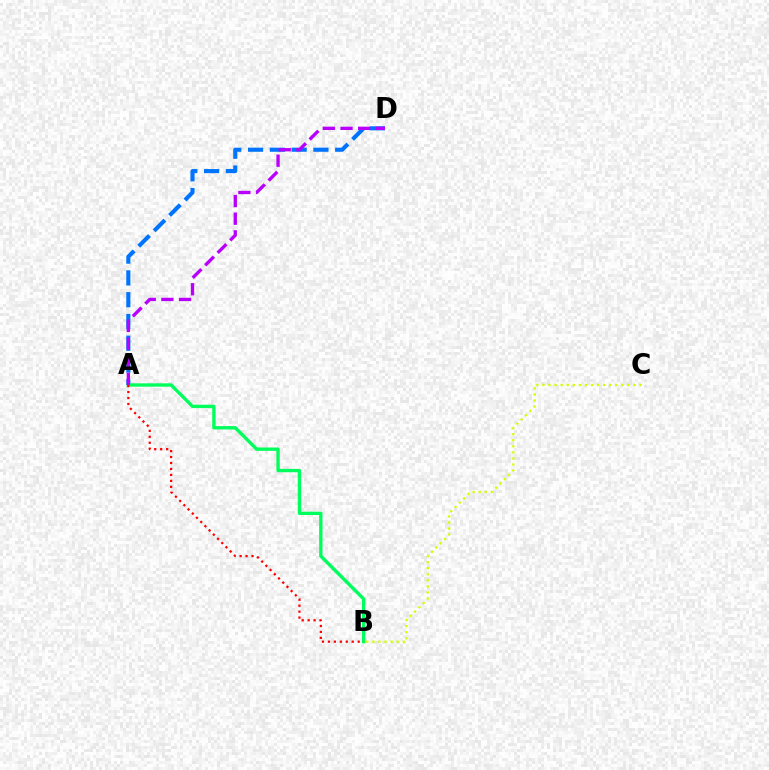{('B', 'C'): [{'color': '#d1ff00', 'line_style': 'dotted', 'thickness': 1.65}], ('A', 'D'): [{'color': '#0074ff', 'line_style': 'dashed', 'thickness': 2.96}, {'color': '#b900ff', 'line_style': 'dashed', 'thickness': 2.4}], ('A', 'B'): [{'color': '#00ff5c', 'line_style': 'solid', 'thickness': 2.41}, {'color': '#ff0000', 'line_style': 'dotted', 'thickness': 1.62}]}